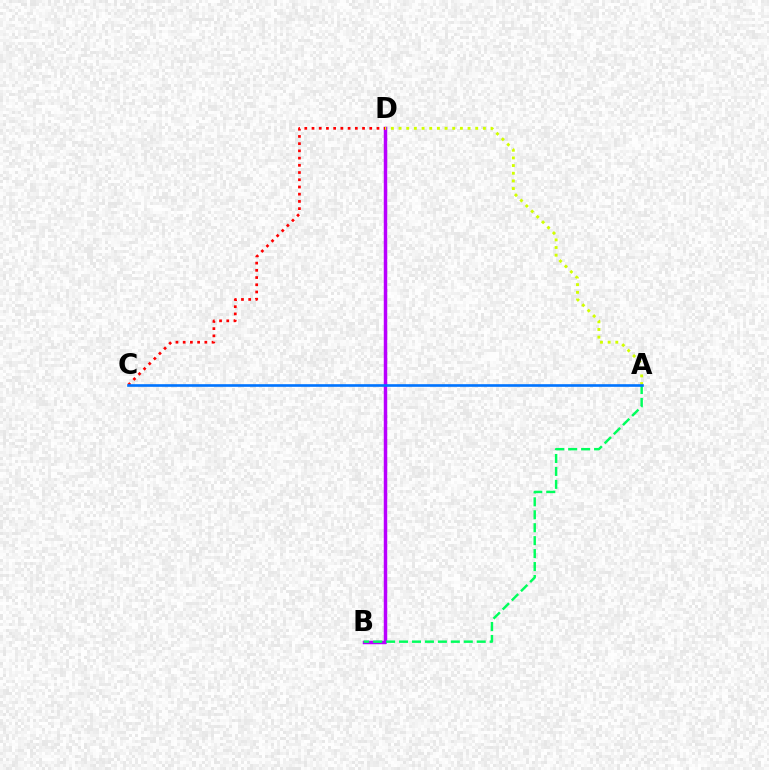{('B', 'D'): [{'color': '#b900ff', 'line_style': 'solid', 'thickness': 2.5}], ('A', 'B'): [{'color': '#00ff5c', 'line_style': 'dashed', 'thickness': 1.76}], ('A', 'D'): [{'color': '#d1ff00', 'line_style': 'dotted', 'thickness': 2.08}], ('C', 'D'): [{'color': '#ff0000', 'line_style': 'dotted', 'thickness': 1.96}], ('A', 'C'): [{'color': '#0074ff', 'line_style': 'solid', 'thickness': 1.9}]}